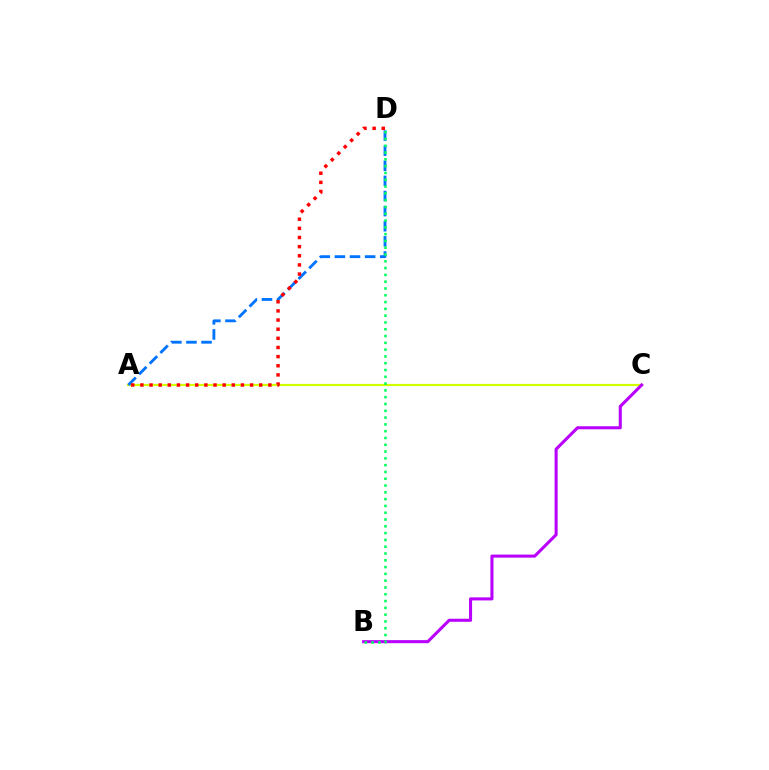{('A', 'C'): [{'color': '#d1ff00', 'line_style': 'solid', 'thickness': 1.56}], ('B', 'C'): [{'color': '#b900ff', 'line_style': 'solid', 'thickness': 2.2}], ('A', 'D'): [{'color': '#0074ff', 'line_style': 'dashed', 'thickness': 2.05}, {'color': '#ff0000', 'line_style': 'dotted', 'thickness': 2.48}], ('B', 'D'): [{'color': '#00ff5c', 'line_style': 'dotted', 'thickness': 1.85}]}